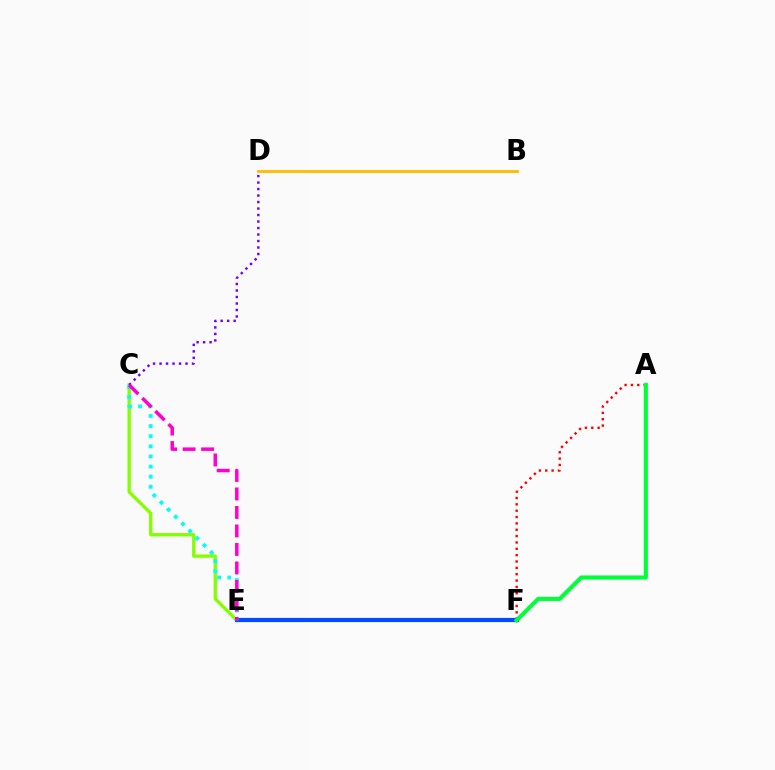{('B', 'D'): [{'color': '#ffbd00', 'line_style': 'solid', 'thickness': 2.06}], ('A', 'F'): [{'color': '#ff0000', 'line_style': 'dotted', 'thickness': 1.73}, {'color': '#00ff39', 'line_style': 'solid', 'thickness': 2.96}], ('C', 'E'): [{'color': '#84ff00', 'line_style': 'solid', 'thickness': 2.39}, {'color': '#00fff6', 'line_style': 'dotted', 'thickness': 2.75}, {'color': '#ff00cf', 'line_style': 'dashed', 'thickness': 2.51}], ('C', 'D'): [{'color': '#7200ff', 'line_style': 'dotted', 'thickness': 1.76}], ('E', 'F'): [{'color': '#004bff', 'line_style': 'solid', 'thickness': 3.0}]}